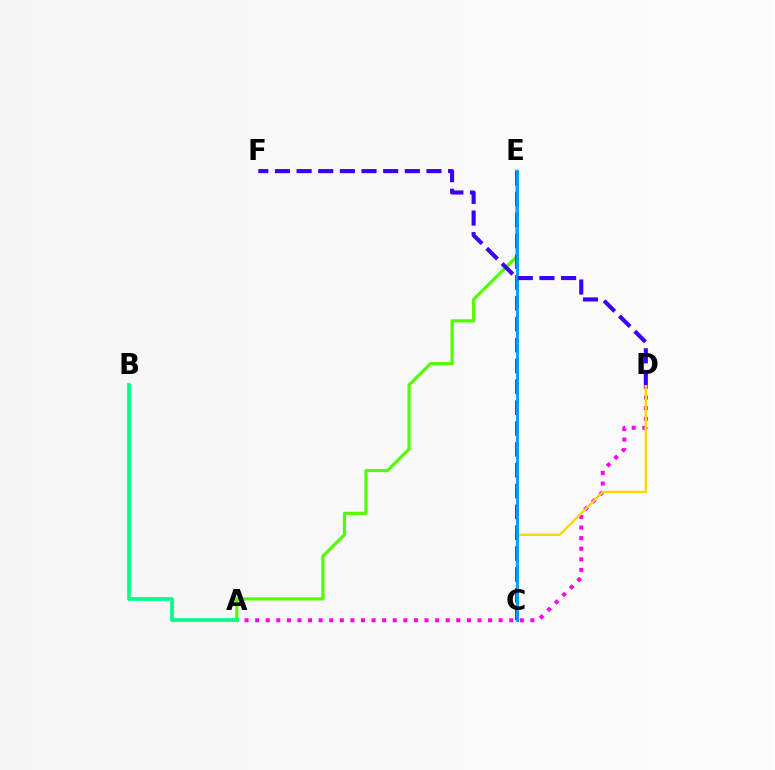{('A', 'D'): [{'color': '#ff00ed', 'line_style': 'dotted', 'thickness': 2.88}], ('A', 'E'): [{'color': '#4fff00', 'line_style': 'solid', 'thickness': 2.28}], ('C', 'D'): [{'color': '#ffd500', 'line_style': 'solid', 'thickness': 1.68}], ('C', 'E'): [{'color': '#ff0000', 'line_style': 'dashed', 'thickness': 2.83}, {'color': '#009eff', 'line_style': 'solid', 'thickness': 2.1}], ('A', 'B'): [{'color': '#00ff86', 'line_style': 'solid', 'thickness': 2.67}], ('D', 'F'): [{'color': '#3700ff', 'line_style': 'dashed', 'thickness': 2.94}]}